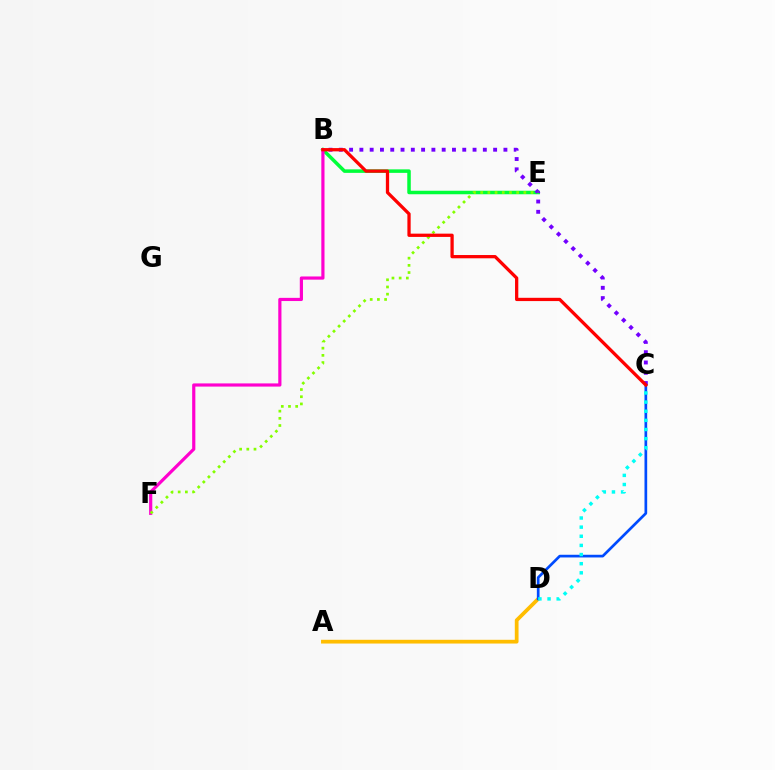{('B', 'E'): [{'color': '#00ff39', 'line_style': 'solid', 'thickness': 2.53}], ('A', 'D'): [{'color': '#ffbd00', 'line_style': 'solid', 'thickness': 2.7}], ('B', 'F'): [{'color': '#ff00cf', 'line_style': 'solid', 'thickness': 2.29}], ('B', 'C'): [{'color': '#7200ff', 'line_style': 'dotted', 'thickness': 2.8}, {'color': '#ff0000', 'line_style': 'solid', 'thickness': 2.35}], ('E', 'F'): [{'color': '#84ff00', 'line_style': 'dotted', 'thickness': 1.95}], ('C', 'D'): [{'color': '#004bff', 'line_style': 'solid', 'thickness': 1.94}, {'color': '#00fff6', 'line_style': 'dotted', 'thickness': 2.48}]}